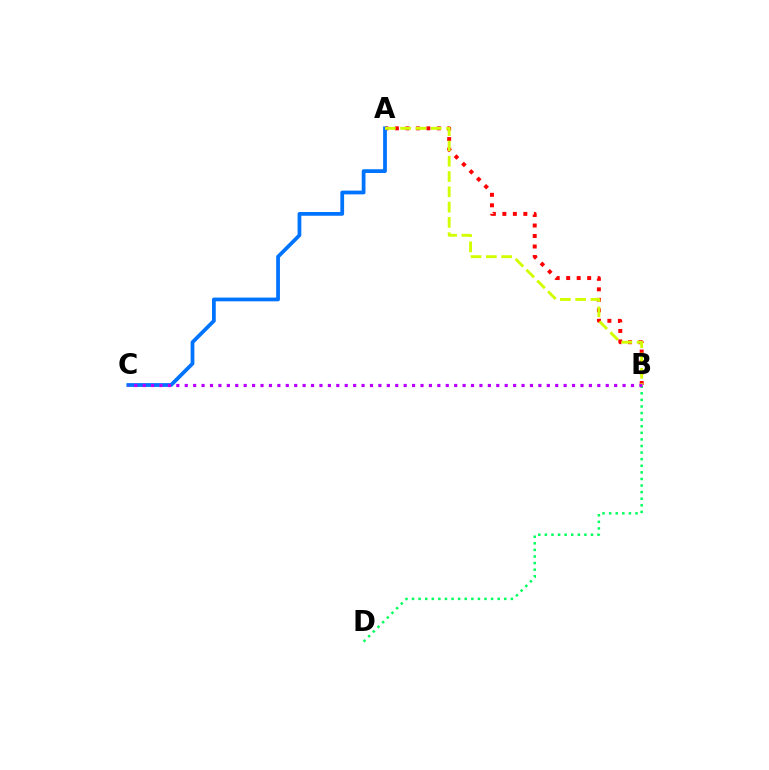{('A', 'B'): [{'color': '#ff0000', 'line_style': 'dotted', 'thickness': 2.85}, {'color': '#d1ff00', 'line_style': 'dashed', 'thickness': 2.08}], ('A', 'C'): [{'color': '#0074ff', 'line_style': 'solid', 'thickness': 2.7}], ('B', 'D'): [{'color': '#00ff5c', 'line_style': 'dotted', 'thickness': 1.79}], ('B', 'C'): [{'color': '#b900ff', 'line_style': 'dotted', 'thickness': 2.29}]}